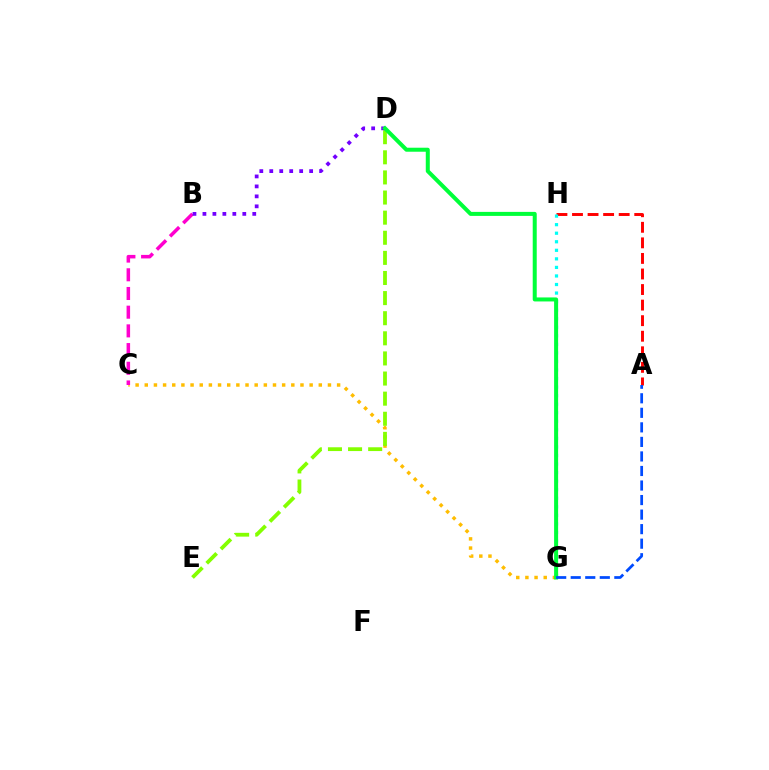{('C', 'G'): [{'color': '#ffbd00', 'line_style': 'dotted', 'thickness': 2.49}], ('A', 'H'): [{'color': '#ff0000', 'line_style': 'dashed', 'thickness': 2.11}], ('B', 'C'): [{'color': '#ff00cf', 'line_style': 'dashed', 'thickness': 2.54}], ('D', 'E'): [{'color': '#84ff00', 'line_style': 'dashed', 'thickness': 2.73}], ('G', 'H'): [{'color': '#00fff6', 'line_style': 'dotted', 'thickness': 2.32}], ('B', 'D'): [{'color': '#7200ff', 'line_style': 'dotted', 'thickness': 2.71}], ('D', 'G'): [{'color': '#00ff39', 'line_style': 'solid', 'thickness': 2.89}], ('A', 'G'): [{'color': '#004bff', 'line_style': 'dashed', 'thickness': 1.98}]}